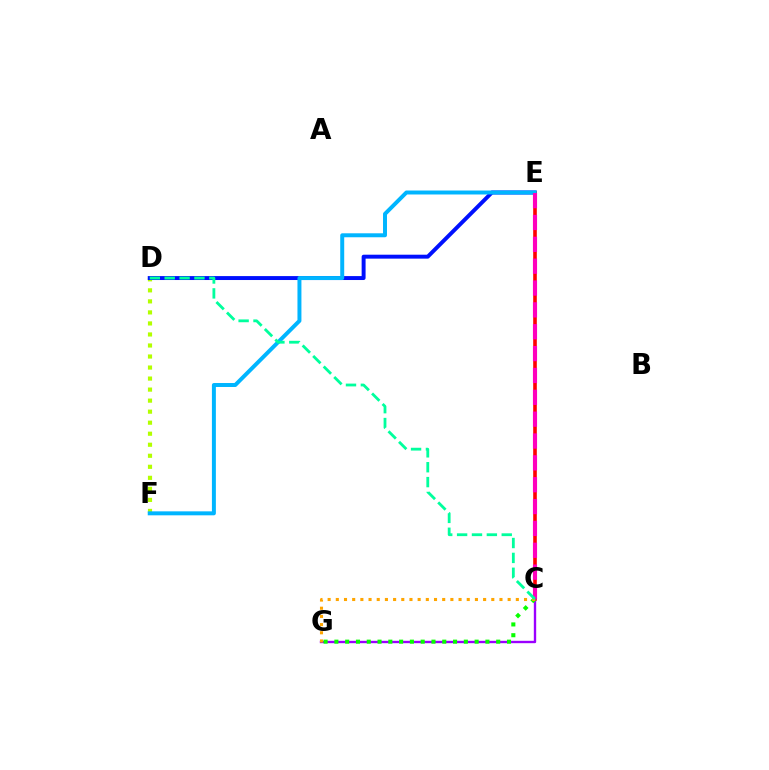{('D', 'F'): [{'color': '#b3ff00', 'line_style': 'dotted', 'thickness': 3.0}], ('D', 'E'): [{'color': '#0010ff', 'line_style': 'solid', 'thickness': 2.84}], ('C', 'E'): [{'color': '#ff0000', 'line_style': 'solid', 'thickness': 2.61}, {'color': '#ff00bd', 'line_style': 'dashed', 'thickness': 2.97}], ('E', 'F'): [{'color': '#00b5ff', 'line_style': 'solid', 'thickness': 2.86}], ('C', 'G'): [{'color': '#9b00ff', 'line_style': 'solid', 'thickness': 1.71}, {'color': '#08ff00', 'line_style': 'dotted', 'thickness': 2.93}, {'color': '#ffa500', 'line_style': 'dotted', 'thickness': 2.22}], ('C', 'D'): [{'color': '#00ff9d', 'line_style': 'dashed', 'thickness': 2.02}]}